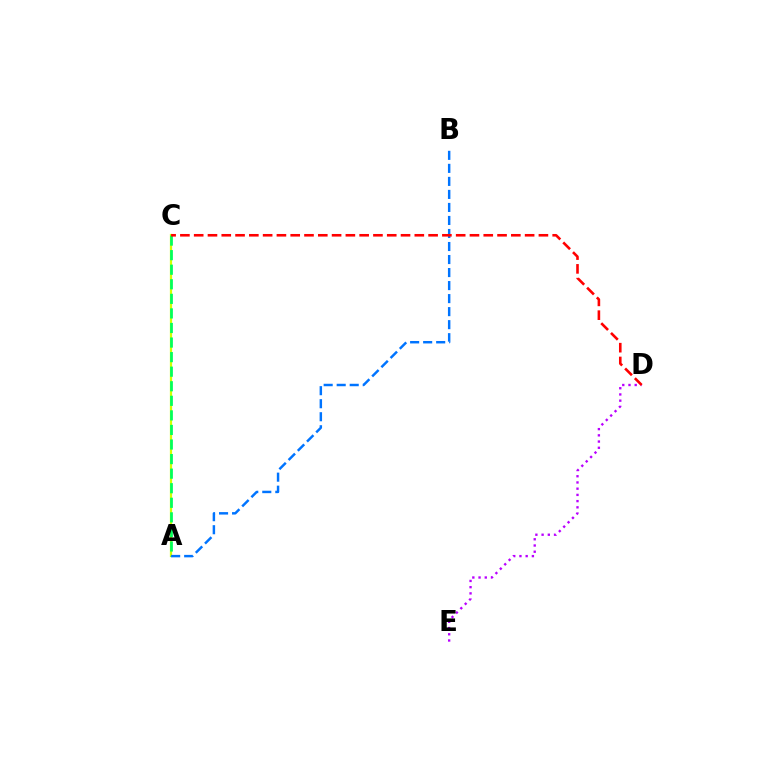{('D', 'E'): [{'color': '#b900ff', 'line_style': 'dotted', 'thickness': 1.69}], ('A', 'C'): [{'color': '#d1ff00', 'line_style': 'solid', 'thickness': 1.61}, {'color': '#00ff5c', 'line_style': 'dashed', 'thickness': 1.98}], ('A', 'B'): [{'color': '#0074ff', 'line_style': 'dashed', 'thickness': 1.77}], ('C', 'D'): [{'color': '#ff0000', 'line_style': 'dashed', 'thickness': 1.87}]}